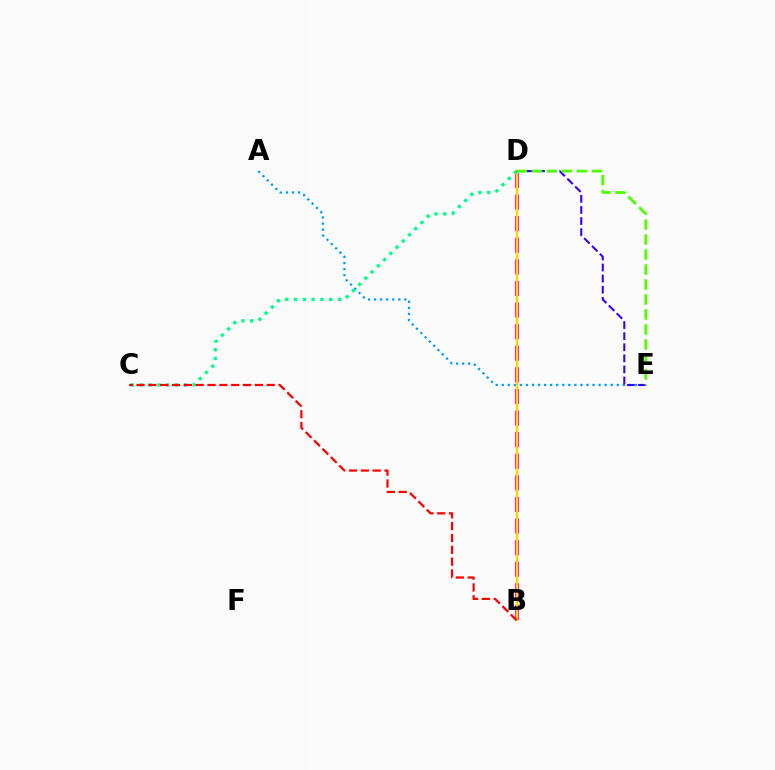{('A', 'E'): [{'color': '#009eff', 'line_style': 'dotted', 'thickness': 1.64}], ('B', 'D'): [{'color': '#ff00ed', 'line_style': 'dashed', 'thickness': 2.93}, {'color': '#ffd500', 'line_style': 'solid', 'thickness': 1.7}], ('C', 'D'): [{'color': '#00ff86', 'line_style': 'dotted', 'thickness': 2.39}], ('D', 'E'): [{'color': '#3700ff', 'line_style': 'dashed', 'thickness': 1.51}, {'color': '#4fff00', 'line_style': 'dashed', 'thickness': 2.04}], ('B', 'C'): [{'color': '#ff0000', 'line_style': 'dashed', 'thickness': 1.61}]}